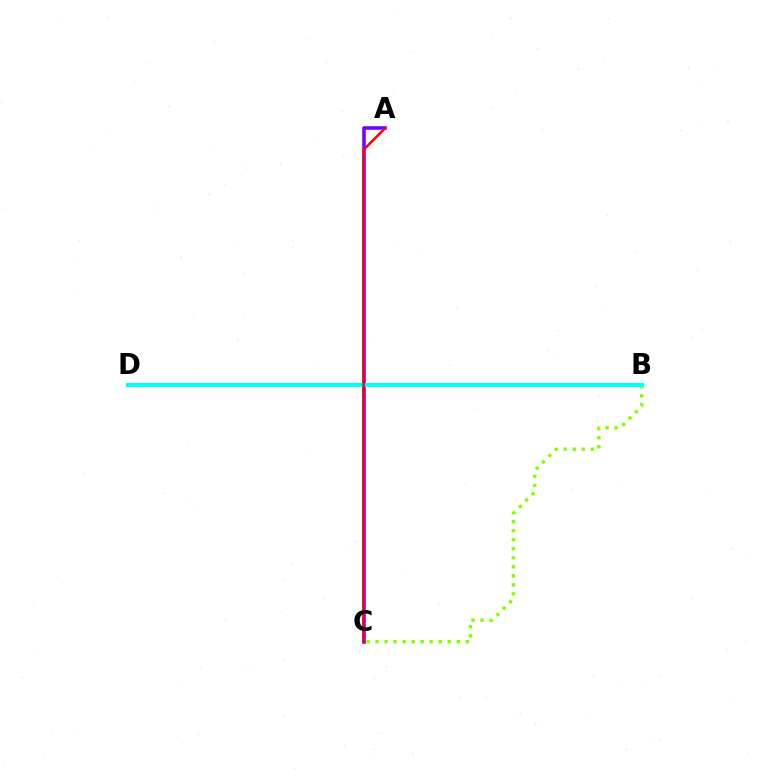{('B', 'C'): [{'color': '#84ff00', 'line_style': 'dotted', 'thickness': 2.45}], ('A', 'C'): [{'color': '#7200ff', 'line_style': 'solid', 'thickness': 2.56}, {'color': '#ff0000', 'line_style': 'solid', 'thickness': 1.8}], ('B', 'D'): [{'color': '#00fff6', 'line_style': 'solid', 'thickness': 2.92}]}